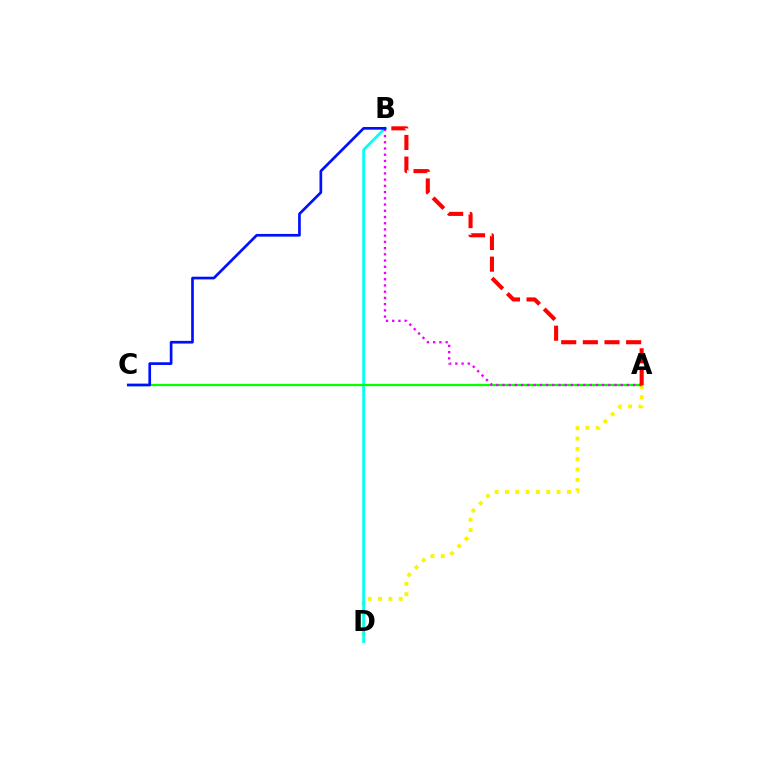{('A', 'D'): [{'color': '#fcf500', 'line_style': 'dotted', 'thickness': 2.81}], ('B', 'D'): [{'color': '#00fff6', 'line_style': 'solid', 'thickness': 1.95}], ('A', 'C'): [{'color': '#08ff00', 'line_style': 'solid', 'thickness': 1.61}], ('A', 'B'): [{'color': '#ee00ff', 'line_style': 'dotted', 'thickness': 1.69}, {'color': '#ff0000', 'line_style': 'dashed', 'thickness': 2.94}], ('B', 'C'): [{'color': '#0010ff', 'line_style': 'solid', 'thickness': 1.94}]}